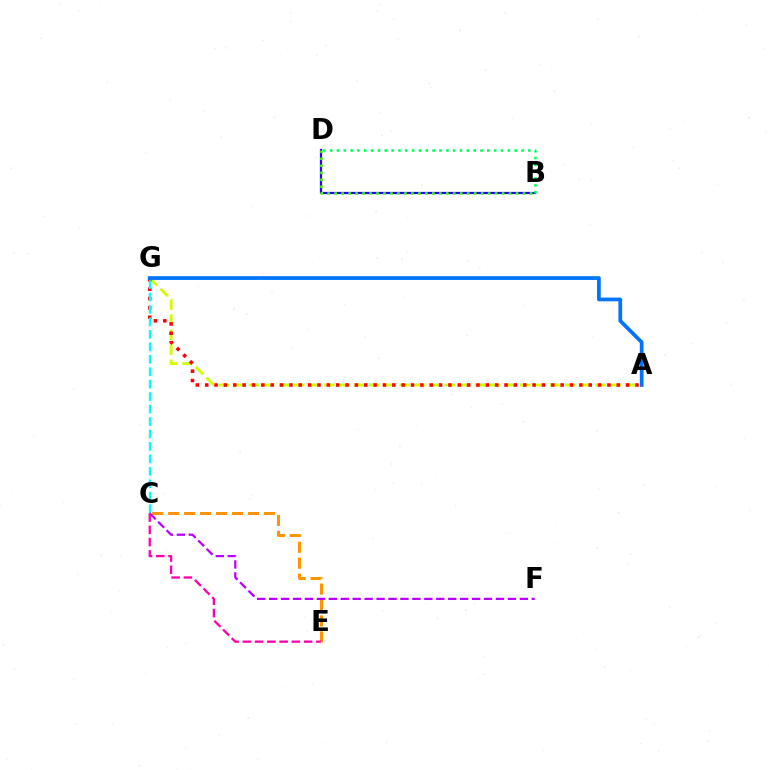{('A', 'G'): [{'color': '#d1ff00', 'line_style': 'dashed', 'thickness': 2.05}, {'color': '#ff0000', 'line_style': 'dotted', 'thickness': 2.54}, {'color': '#0074ff', 'line_style': 'solid', 'thickness': 2.69}], ('B', 'D'): [{'color': '#2500ff', 'line_style': 'solid', 'thickness': 1.6}, {'color': '#3dff00', 'line_style': 'dotted', 'thickness': 1.9}, {'color': '#00ff5c', 'line_style': 'dotted', 'thickness': 1.86}], ('C', 'E'): [{'color': '#ff9400', 'line_style': 'dashed', 'thickness': 2.17}, {'color': '#ff00ac', 'line_style': 'dashed', 'thickness': 1.66}], ('C', 'G'): [{'color': '#00fff6', 'line_style': 'dashed', 'thickness': 1.69}], ('C', 'F'): [{'color': '#b900ff', 'line_style': 'dashed', 'thickness': 1.62}]}